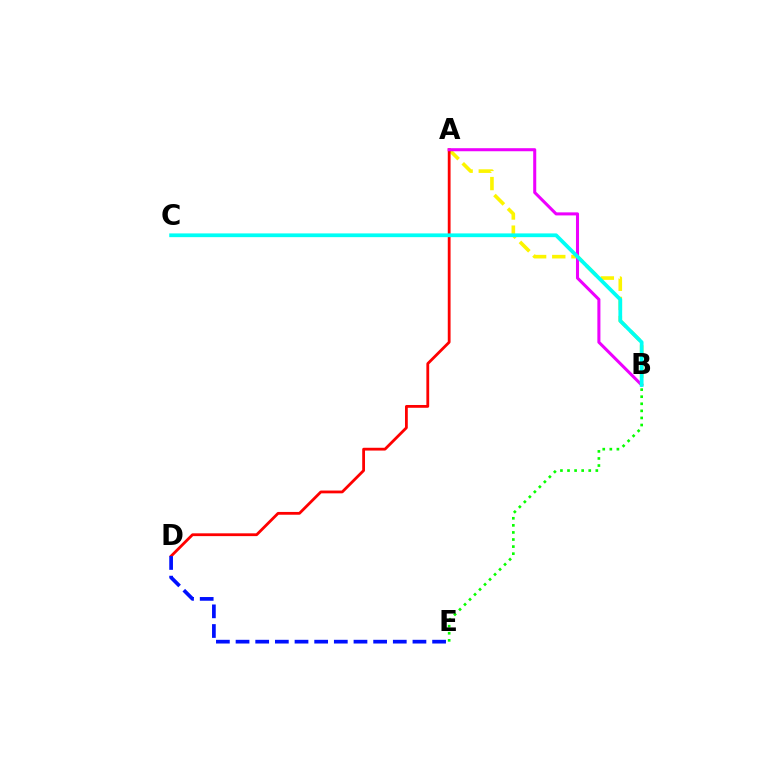{('A', 'B'): [{'color': '#fcf500', 'line_style': 'dashed', 'thickness': 2.6}, {'color': '#ee00ff', 'line_style': 'solid', 'thickness': 2.19}], ('A', 'D'): [{'color': '#ff0000', 'line_style': 'solid', 'thickness': 2.01}], ('D', 'E'): [{'color': '#0010ff', 'line_style': 'dashed', 'thickness': 2.67}], ('B', 'C'): [{'color': '#00fff6', 'line_style': 'solid', 'thickness': 2.7}], ('B', 'E'): [{'color': '#08ff00', 'line_style': 'dotted', 'thickness': 1.92}]}